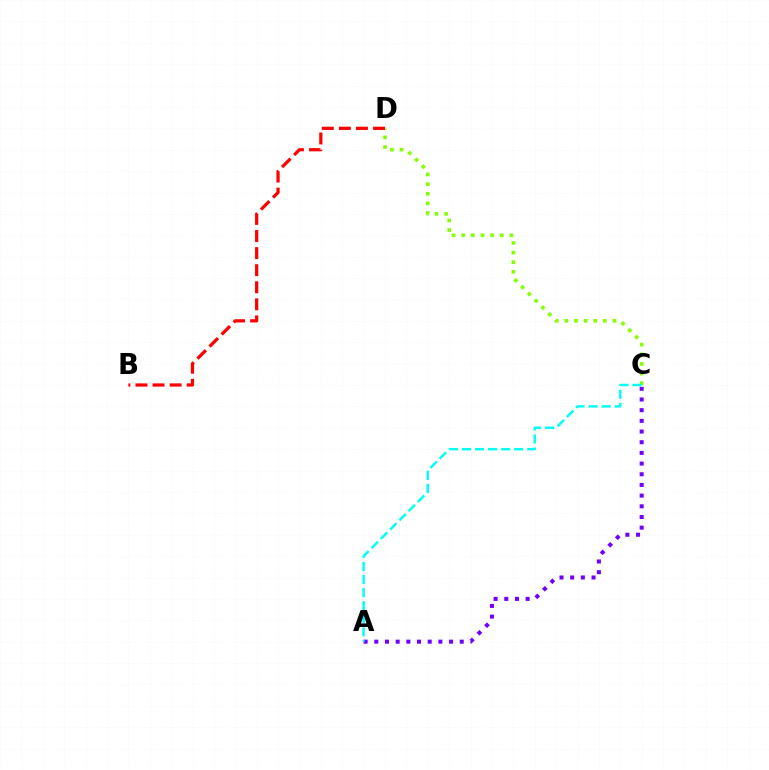{('A', 'C'): [{'color': '#7200ff', 'line_style': 'dotted', 'thickness': 2.9}, {'color': '#00fff6', 'line_style': 'dashed', 'thickness': 1.78}], ('C', 'D'): [{'color': '#84ff00', 'line_style': 'dotted', 'thickness': 2.62}], ('B', 'D'): [{'color': '#ff0000', 'line_style': 'dashed', 'thickness': 2.32}]}